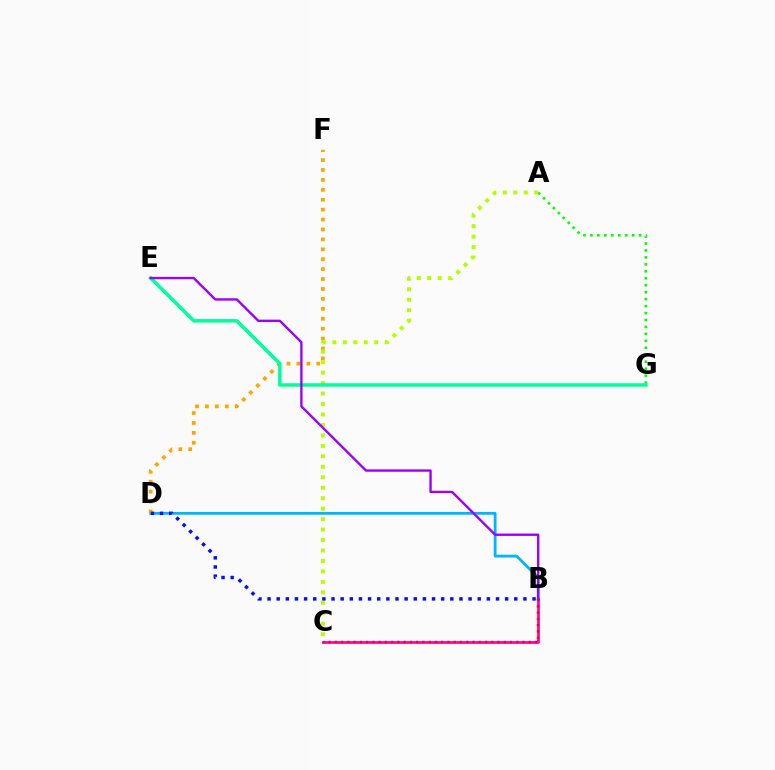{('A', 'G'): [{'color': '#08ff00', 'line_style': 'dotted', 'thickness': 1.89}], ('B', 'D'): [{'color': '#00b5ff', 'line_style': 'solid', 'thickness': 2.01}, {'color': '#0010ff', 'line_style': 'dotted', 'thickness': 2.48}], ('D', 'F'): [{'color': '#ffa500', 'line_style': 'dotted', 'thickness': 2.69}], ('A', 'C'): [{'color': '#b3ff00', 'line_style': 'dotted', 'thickness': 2.84}], ('E', 'G'): [{'color': '#00ff9d', 'line_style': 'solid', 'thickness': 2.53}], ('B', 'C'): [{'color': '#ff00bd', 'line_style': 'solid', 'thickness': 1.97}, {'color': '#ff0000', 'line_style': 'dotted', 'thickness': 1.7}], ('B', 'E'): [{'color': '#9b00ff', 'line_style': 'solid', 'thickness': 1.7}]}